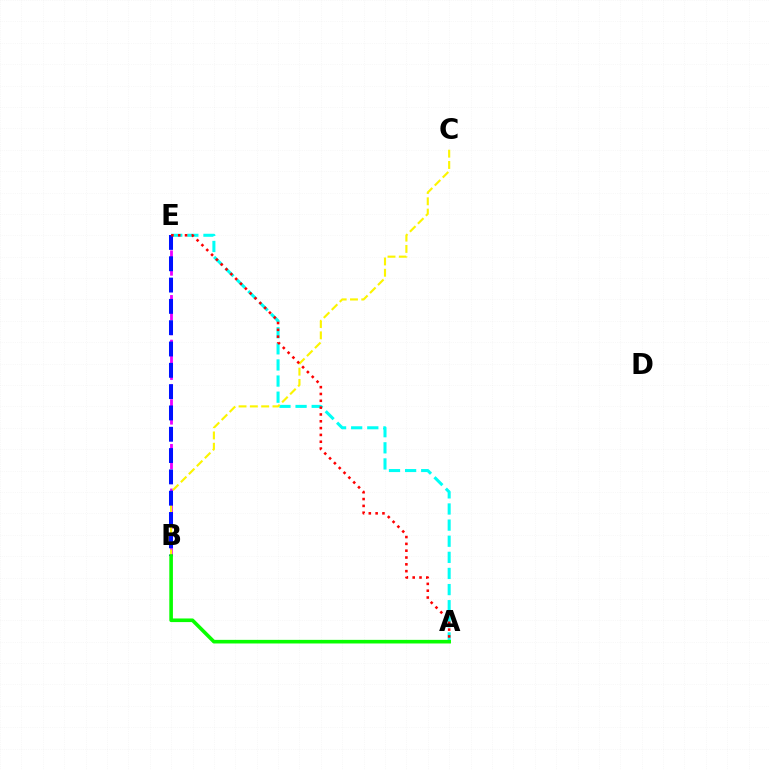{('A', 'E'): [{'color': '#00fff6', 'line_style': 'dashed', 'thickness': 2.19}, {'color': '#ff0000', 'line_style': 'dotted', 'thickness': 1.85}], ('B', 'E'): [{'color': '#ee00ff', 'line_style': 'dashed', 'thickness': 2.02}, {'color': '#0010ff', 'line_style': 'dashed', 'thickness': 2.9}], ('B', 'C'): [{'color': '#fcf500', 'line_style': 'dashed', 'thickness': 1.53}], ('A', 'B'): [{'color': '#08ff00', 'line_style': 'solid', 'thickness': 2.6}]}